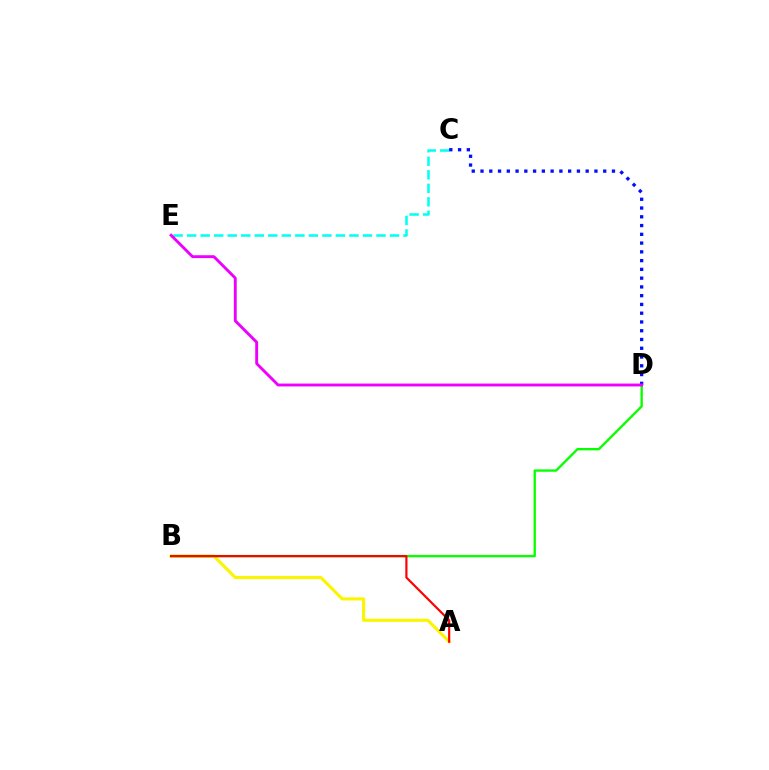{('C', 'E'): [{'color': '#00fff6', 'line_style': 'dashed', 'thickness': 1.84}], ('A', 'B'): [{'color': '#fcf500', 'line_style': 'solid', 'thickness': 2.24}, {'color': '#ff0000', 'line_style': 'solid', 'thickness': 1.57}], ('B', 'D'): [{'color': '#08ff00', 'line_style': 'solid', 'thickness': 1.69}], ('C', 'D'): [{'color': '#0010ff', 'line_style': 'dotted', 'thickness': 2.38}], ('D', 'E'): [{'color': '#ee00ff', 'line_style': 'solid', 'thickness': 2.07}]}